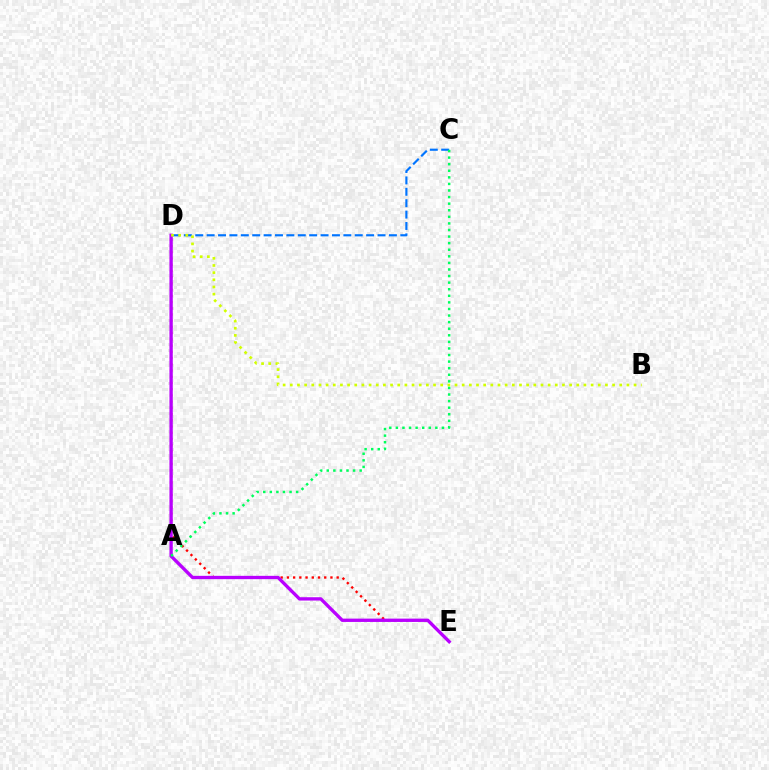{('D', 'E'): [{'color': '#ff0000', 'line_style': 'dotted', 'thickness': 1.69}, {'color': '#b900ff', 'line_style': 'solid', 'thickness': 2.39}], ('C', 'D'): [{'color': '#0074ff', 'line_style': 'dashed', 'thickness': 1.55}], ('B', 'D'): [{'color': '#d1ff00', 'line_style': 'dotted', 'thickness': 1.95}], ('A', 'C'): [{'color': '#00ff5c', 'line_style': 'dotted', 'thickness': 1.79}]}